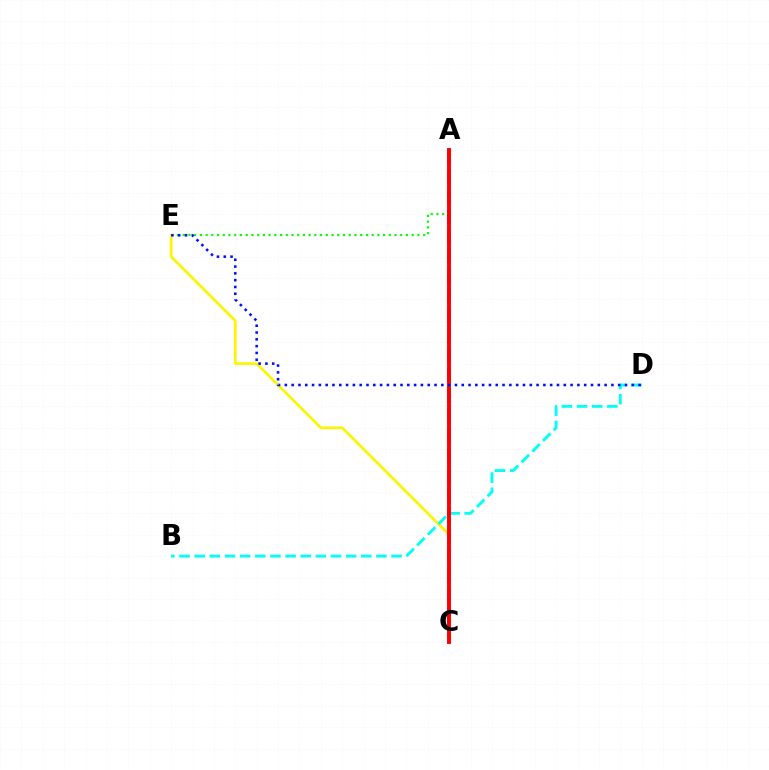{('C', 'E'): [{'color': '#fcf500', 'line_style': 'solid', 'thickness': 1.94}], ('A', 'E'): [{'color': '#08ff00', 'line_style': 'dotted', 'thickness': 1.56}], ('B', 'D'): [{'color': '#00fff6', 'line_style': 'dashed', 'thickness': 2.06}], ('A', 'C'): [{'color': '#ee00ff', 'line_style': 'dashed', 'thickness': 2.71}, {'color': '#ff0000', 'line_style': 'solid', 'thickness': 2.8}], ('D', 'E'): [{'color': '#0010ff', 'line_style': 'dotted', 'thickness': 1.85}]}